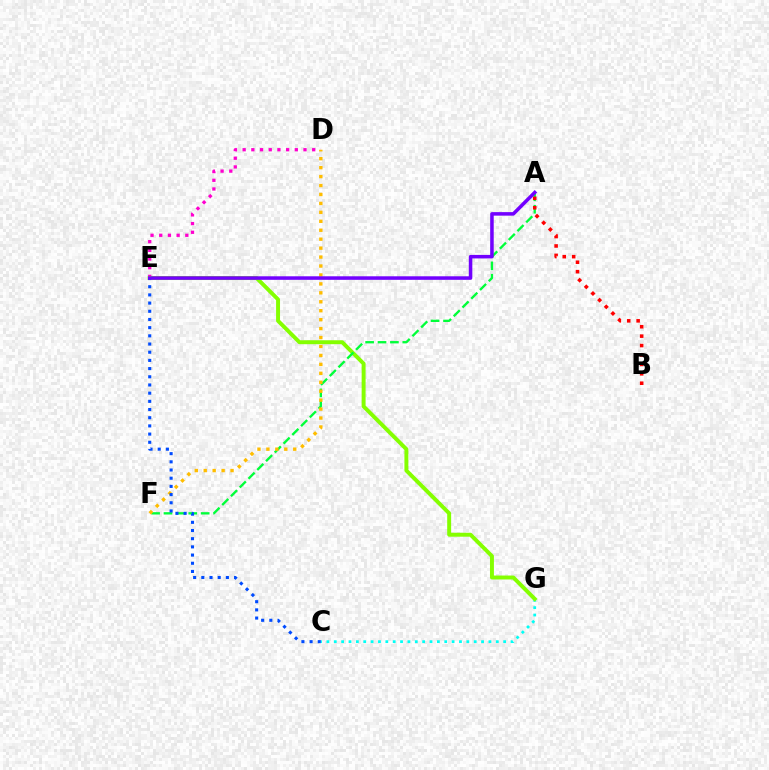{('C', 'G'): [{'color': '#00fff6', 'line_style': 'dotted', 'thickness': 2.0}], ('D', 'E'): [{'color': '#ff00cf', 'line_style': 'dotted', 'thickness': 2.36}], ('E', 'G'): [{'color': '#84ff00', 'line_style': 'solid', 'thickness': 2.84}], ('A', 'F'): [{'color': '#00ff39', 'line_style': 'dashed', 'thickness': 1.68}], ('A', 'B'): [{'color': '#ff0000', 'line_style': 'dotted', 'thickness': 2.56}], ('D', 'F'): [{'color': '#ffbd00', 'line_style': 'dotted', 'thickness': 2.43}], ('C', 'E'): [{'color': '#004bff', 'line_style': 'dotted', 'thickness': 2.22}], ('A', 'E'): [{'color': '#7200ff', 'line_style': 'solid', 'thickness': 2.54}]}